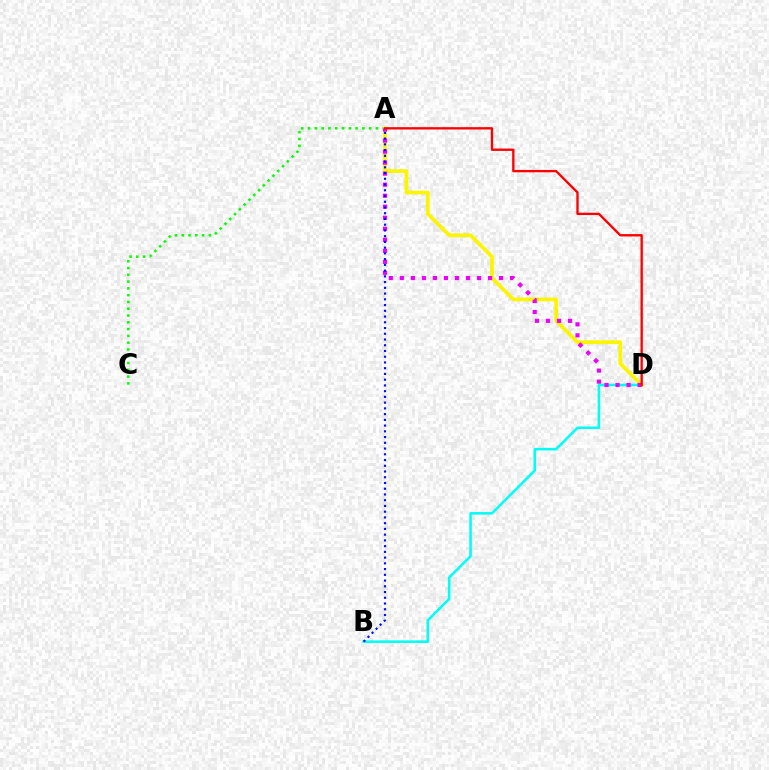{('A', 'C'): [{'color': '#08ff00', 'line_style': 'dotted', 'thickness': 1.84}], ('B', 'D'): [{'color': '#00fff6', 'line_style': 'solid', 'thickness': 1.84}], ('A', 'D'): [{'color': '#fcf500', 'line_style': 'solid', 'thickness': 2.69}, {'color': '#ee00ff', 'line_style': 'dotted', 'thickness': 2.99}, {'color': '#ff0000', 'line_style': 'solid', 'thickness': 1.69}], ('A', 'B'): [{'color': '#0010ff', 'line_style': 'dotted', 'thickness': 1.56}]}